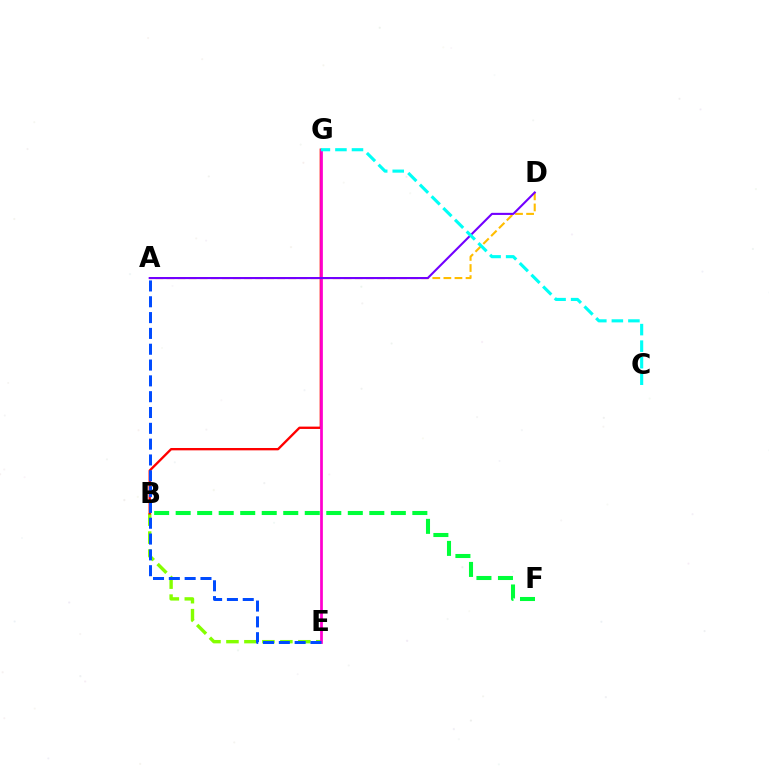{('B', 'E'): [{'color': '#84ff00', 'line_style': 'dashed', 'thickness': 2.44}], ('B', 'G'): [{'color': '#ff0000', 'line_style': 'solid', 'thickness': 1.69}], ('E', 'G'): [{'color': '#ff00cf', 'line_style': 'solid', 'thickness': 1.98}], ('A', 'D'): [{'color': '#ffbd00', 'line_style': 'dashed', 'thickness': 1.5}, {'color': '#7200ff', 'line_style': 'solid', 'thickness': 1.51}], ('B', 'F'): [{'color': '#00ff39', 'line_style': 'dashed', 'thickness': 2.92}], ('C', 'G'): [{'color': '#00fff6', 'line_style': 'dashed', 'thickness': 2.25}], ('A', 'E'): [{'color': '#004bff', 'line_style': 'dashed', 'thickness': 2.15}]}